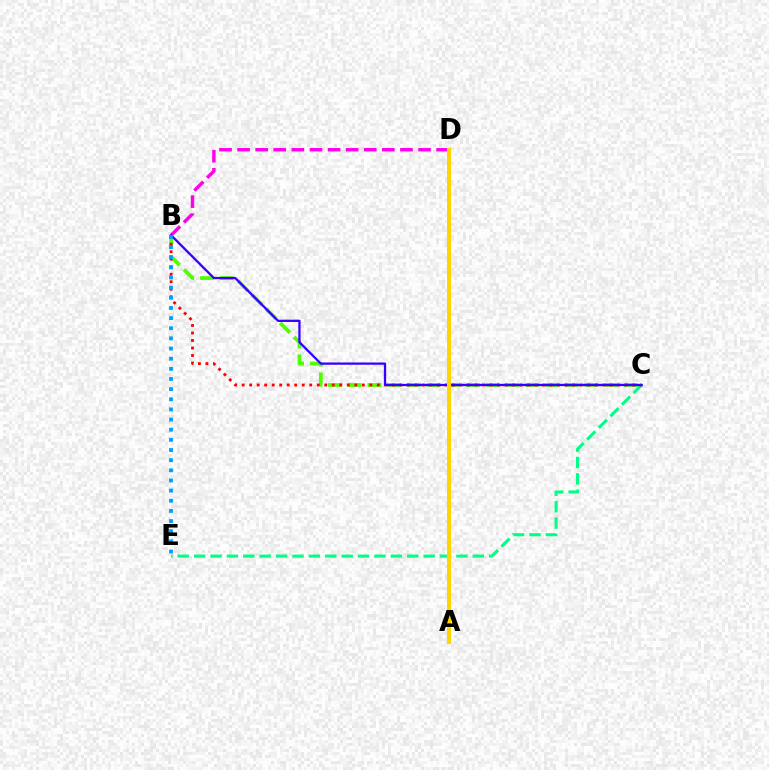{('C', 'E'): [{'color': '#00ff86', 'line_style': 'dashed', 'thickness': 2.23}], ('B', 'C'): [{'color': '#4fff00', 'line_style': 'dashed', 'thickness': 2.68}, {'color': '#ff0000', 'line_style': 'dotted', 'thickness': 2.04}, {'color': '#3700ff', 'line_style': 'solid', 'thickness': 1.64}], ('B', 'D'): [{'color': '#ff00ed', 'line_style': 'dashed', 'thickness': 2.46}], ('A', 'D'): [{'color': '#ffd500', 'line_style': 'solid', 'thickness': 2.9}], ('B', 'E'): [{'color': '#009eff', 'line_style': 'dotted', 'thickness': 2.76}]}